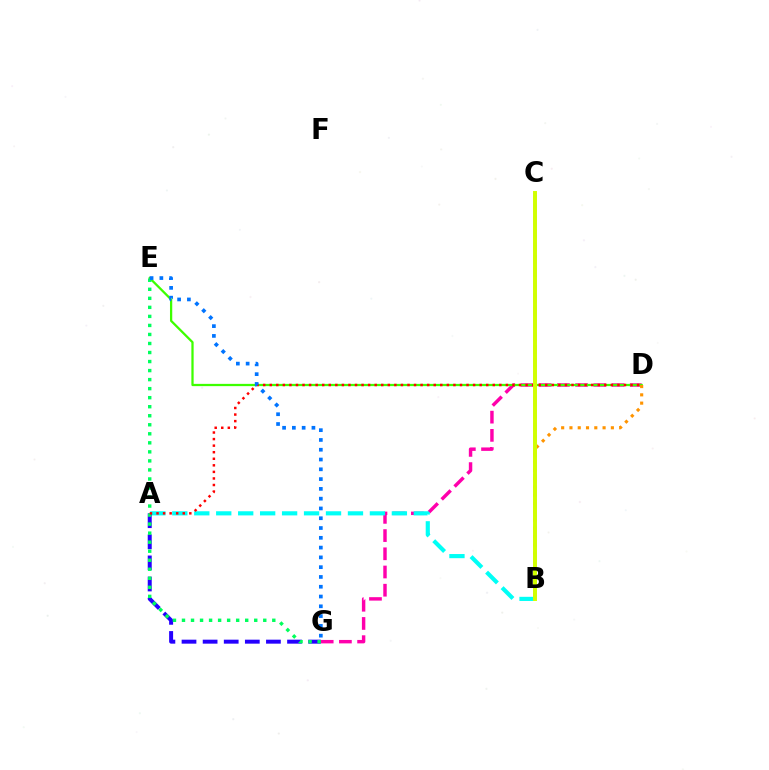{('D', 'G'): [{'color': '#ff00ac', 'line_style': 'dashed', 'thickness': 2.47}], ('B', 'C'): [{'color': '#b900ff', 'line_style': 'dashed', 'thickness': 1.75}, {'color': '#d1ff00', 'line_style': 'solid', 'thickness': 2.83}], ('D', 'E'): [{'color': '#3dff00', 'line_style': 'solid', 'thickness': 1.63}], ('A', 'B'): [{'color': '#00fff6', 'line_style': 'dashed', 'thickness': 2.98}], ('A', 'G'): [{'color': '#2500ff', 'line_style': 'dashed', 'thickness': 2.87}], ('E', 'G'): [{'color': '#00ff5c', 'line_style': 'dotted', 'thickness': 2.45}, {'color': '#0074ff', 'line_style': 'dotted', 'thickness': 2.66}], ('B', 'D'): [{'color': '#ff9400', 'line_style': 'dotted', 'thickness': 2.25}], ('A', 'D'): [{'color': '#ff0000', 'line_style': 'dotted', 'thickness': 1.78}]}